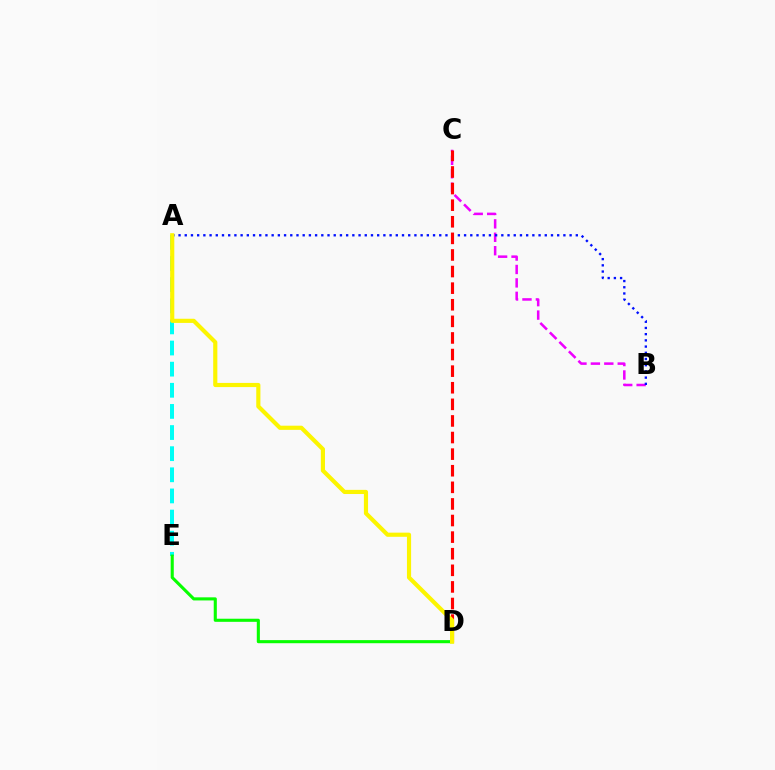{('A', 'E'): [{'color': '#00fff6', 'line_style': 'dashed', 'thickness': 2.87}], ('B', 'C'): [{'color': '#ee00ff', 'line_style': 'dashed', 'thickness': 1.82}], ('D', 'E'): [{'color': '#08ff00', 'line_style': 'solid', 'thickness': 2.23}], ('A', 'B'): [{'color': '#0010ff', 'line_style': 'dotted', 'thickness': 1.69}], ('C', 'D'): [{'color': '#ff0000', 'line_style': 'dashed', 'thickness': 2.25}], ('A', 'D'): [{'color': '#fcf500', 'line_style': 'solid', 'thickness': 2.99}]}